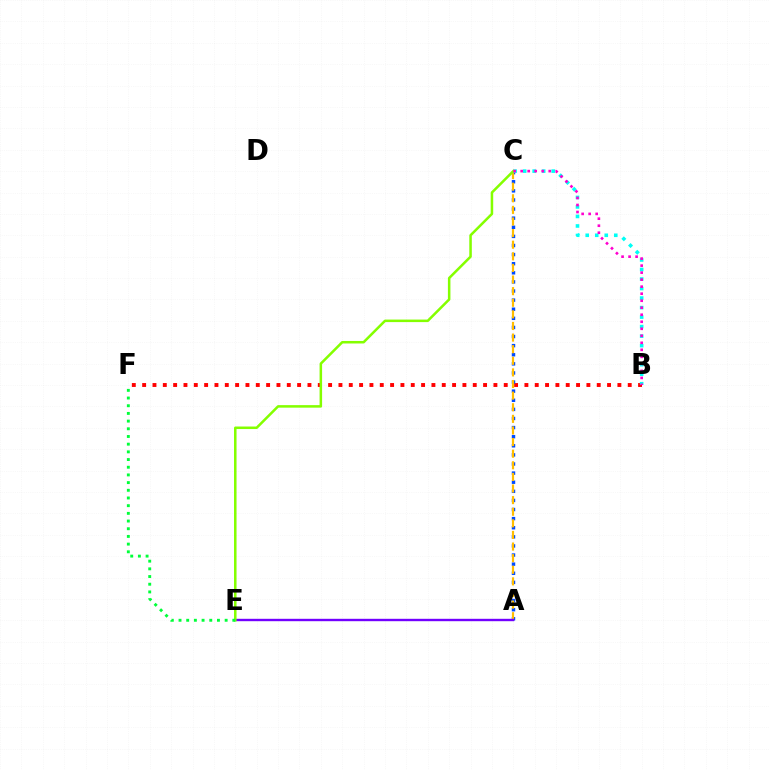{('B', 'F'): [{'color': '#ff0000', 'line_style': 'dotted', 'thickness': 2.81}], ('A', 'C'): [{'color': '#004bff', 'line_style': 'dotted', 'thickness': 2.47}, {'color': '#ffbd00', 'line_style': 'dashed', 'thickness': 1.58}], ('B', 'C'): [{'color': '#00fff6', 'line_style': 'dotted', 'thickness': 2.59}, {'color': '#ff00cf', 'line_style': 'dotted', 'thickness': 1.91}], ('A', 'E'): [{'color': '#7200ff', 'line_style': 'solid', 'thickness': 1.72}], ('C', 'E'): [{'color': '#84ff00', 'line_style': 'solid', 'thickness': 1.82}], ('E', 'F'): [{'color': '#00ff39', 'line_style': 'dotted', 'thickness': 2.09}]}